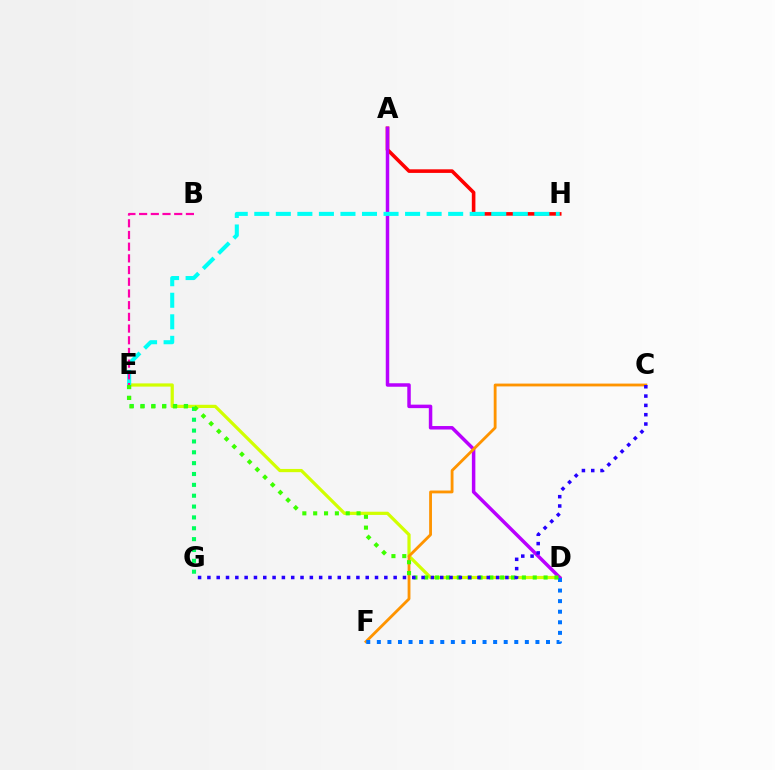{('D', 'E'): [{'color': '#d1ff00', 'line_style': 'solid', 'thickness': 2.32}, {'color': '#3dff00', 'line_style': 'dotted', 'thickness': 2.95}], ('A', 'H'): [{'color': '#ff0000', 'line_style': 'solid', 'thickness': 2.59}], ('A', 'D'): [{'color': '#b900ff', 'line_style': 'solid', 'thickness': 2.51}], ('C', 'F'): [{'color': '#ff9400', 'line_style': 'solid', 'thickness': 2.04}], ('D', 'F'): [{'color': '#0074ff', 'line_style': 'dotted', 'thickness': 2.87}], ('E', 'H'): [{'color': '#00fff6', 'line_style': 'dashed', 'thickness': 2.93}], ('B', 'E'): [{'color': '#ff00ac', 'line_style': 'dashed', 'thickness': 1.59}], ('E', 'G'): [{'color': '#00ff5c', 'line_style': 'dotted', 'thickness': 2.95}], ('C', 'G'): [{'color': '#2500ff', 'line_style': 'dotted', 'thickness': 2.53}]}